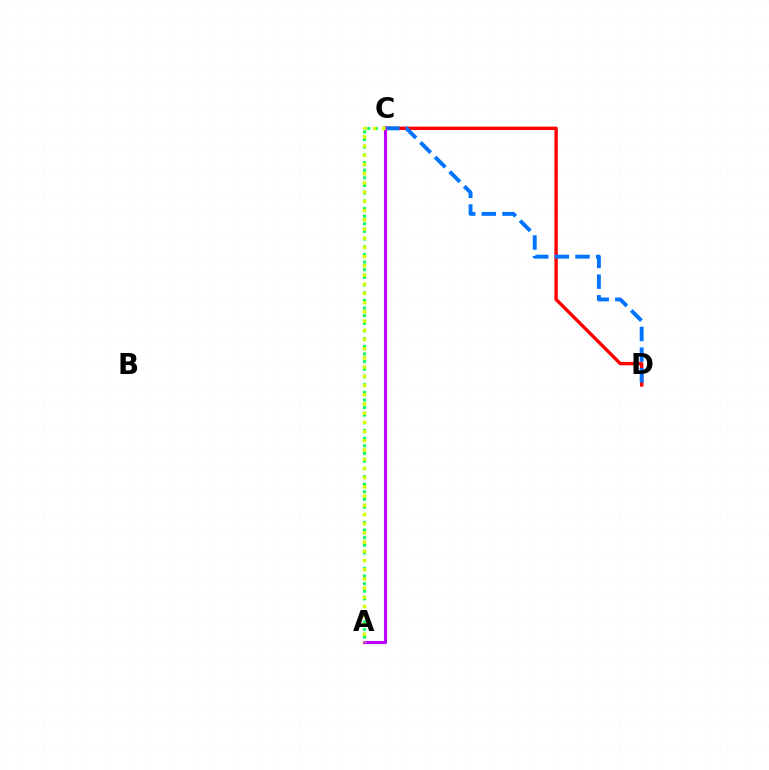{('C', 'D'): [{'color': '#ff0000', 'line_style': 'solid', 'thickness': 2.45}, {'color': '#0074ff', 'line_style': 'dashed', 'thickness': 2.81}], ('A', 'C'): [{'color': '#b900ff', 'line_style': 'solid', 'thickness': 2.26}, {'color': '#00ff5c', 'line_style': 'dotted', 'thickness': 2.08}, {'color': '#d1ff00', 'line_style': 'dotted', 'thickness': 2.5}]}